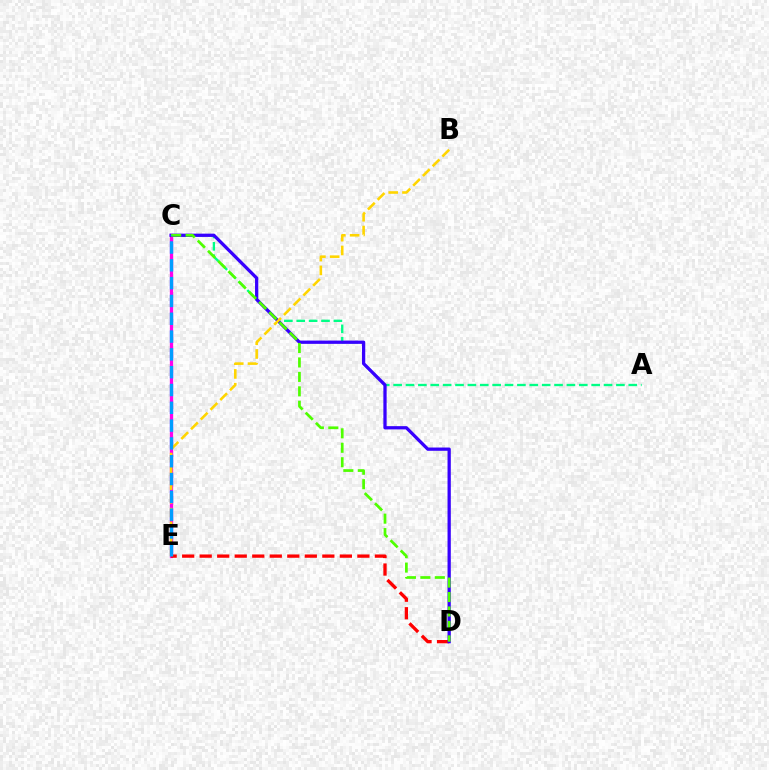{('A', 'C'): [{'color': '#00ff86', 'line_style': 'dashed', 'thickness': 1.68}], ('C', 'E'): [{'color': '#ff00ed', 'line_style': 'solid', 'thickness': 2.37}, {'color': '#009eff', 'line_style': 'dashed', 'thickness': 2.42}], ('D', 'E'): [{'color': '#ff0000', 'line_style': 'dashed', 'thickness': 2.38}], ('C', 'D'): [{'color': '#3700ff', 'line_style': 'solid', 'thickness': 2.35}, {'color': '#4fff00', 'line_style': 'dashed', 'thickness': 1.96}], ('B', 'E'): [{'color': '#ffd500', 'line_style': 'dashed', 'thickness': 1.87}]}